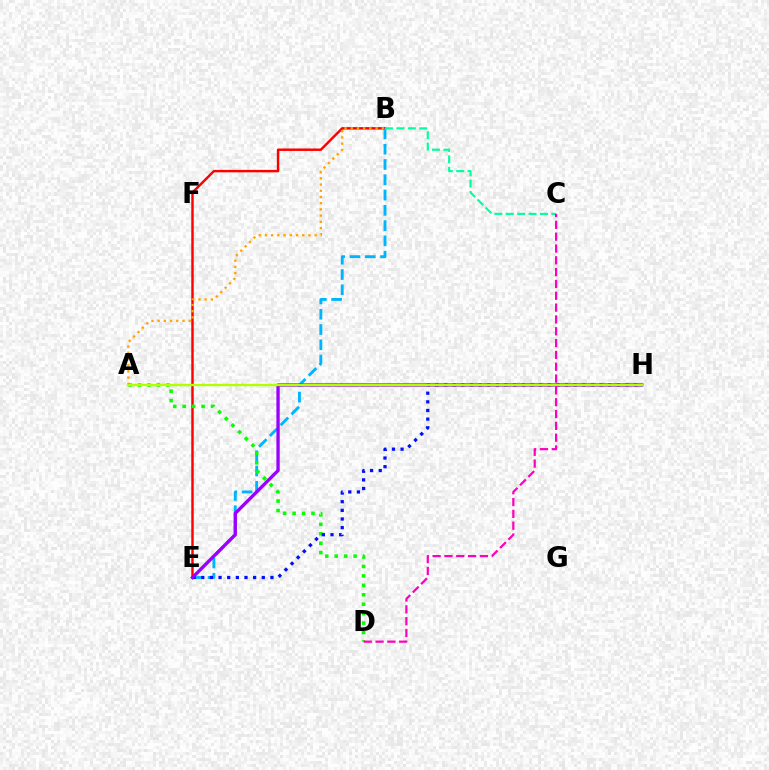{('B', 'E'): [{'color': '#ff0000', 'line_style': 'solid', 'thickness': 1.76}, {'color': '#00b5ff', 'line_style': 'dashed', 'thickness': 2.08}], ('A', 'B'): [{'color': '#ffa500', 'line_style': 'dotted', 'thickness': 1.69}], ('A', 'D'): [{'color': '#08ff00', 'line_style': 'dotted', 'thickness': 2.56}], ('E', 'H'): [{'color': '#0010ff', 'line_style': 'dotted', 'thickness': 2.35}, {'color': '#9b00ff', 'line_style': 'solid', 'thickness': 2.4}], ('B', 'C'): [{'color': '#00ff9d', 'line_style': 'dashed', 'thickness': 1.55}], ('A', 'H'): [{'color': '#b3ff00', 'line_style': 'solid', 'thickness': 1.71}], ('C', 'D'): [{'color': '#ff00bd', 'line_style': 'dashed', 'thickness': 1.61}]}